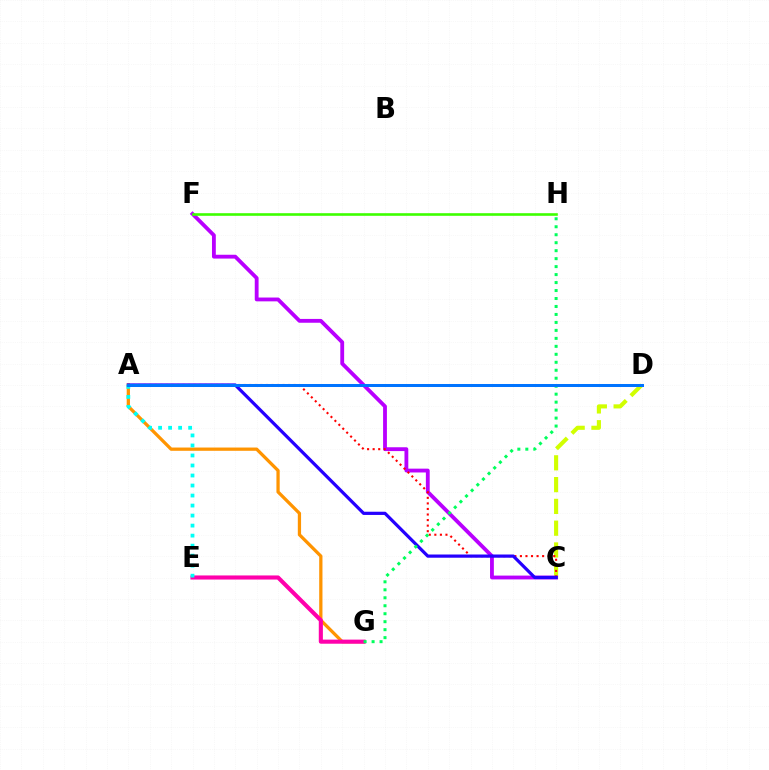{('A', 'G'): [{'color': '#ff9400', 'line_style': 'solid', 'thickness': 2.35}], ('C', 'D'): [{'color': '#d1ff00', 'line_style': 'dashed', 'thickness': 2.96}], ('C', 'F'): [{'color': '#b900ff', 'line_style': 'solid', 'thickness': 2.75}], ('E', 'G'): [{'color': '#ff00ac', 'line_style': 'solid', 'thickness': 2.95}], ('A', 'C'): [{'color': '#ff0000', 'line_style': 'dotted', 'thickness': 1.51}, {'color': '#2500ff', 'line_style': 'solid', 'thickness': 2.32}], ('F', 'H'): [{'color': '#3dff00', 'line_style': 'solid', 'thickness': 1.88}], ('G', 'H'): [{'color': '#00ff5c', 'line_style': 'dotted', 'thickness': 2.17}], ('A', 'E'): [{'color': '#00fff6', 'line_style': 'dotted', 'thickness': 2.72}], ('A', 'D'): [{'color': '#0074ff', 'line_style': 'solid', 'thickness': 2.17}]}